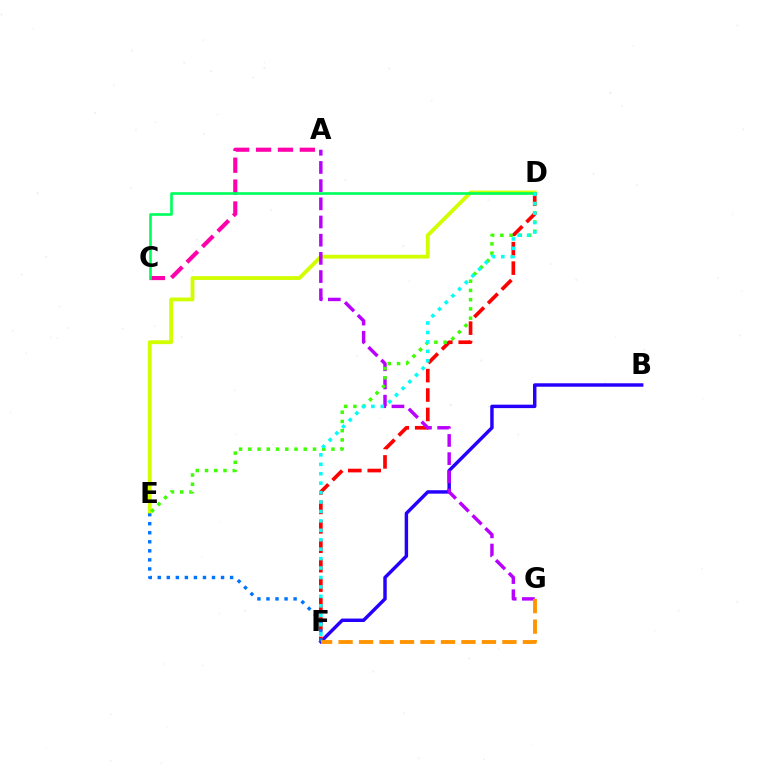{('B', 'F'): [{'color': '#2500ff', 'line_style': 'solid', 'thickness': 2.48}], ('D', 'F'): [{'color': '#ff0000', 'line_style': 'dashed', 'thickness': 2.64}, {'color': '#00fff6', 'line_style': 'dotted', 'thickness': 2.56}], ('D', 'E'): [{'color': '#d1ff00', 'line_style': 'solid', 'thickness': 2.75}, {'color': '#3dff00', 'line_style': 'dotted', 'thickness': 2.51}], ('A', 'C'): [{'color': '#ff00ac', 'line_style': 'dashed', 'thickness': 2.97}], ('E', 'F'): [{'color': '#0074ff', 'line_style': 'dotted', 'thickness': 2.46}], ('A', 'G'): [{'color': '#b900ff', 'line_style': 'dashed', 'thickness': 2.47}], ('F', 'G'): [{'color': '#ff9400', 'line_style': 'dashed', 'thickness': 2.78}], ('C', 'D'): [{'color': '#00ff5c', 'line_style': 'solid', 'thickness': 1.91}]}